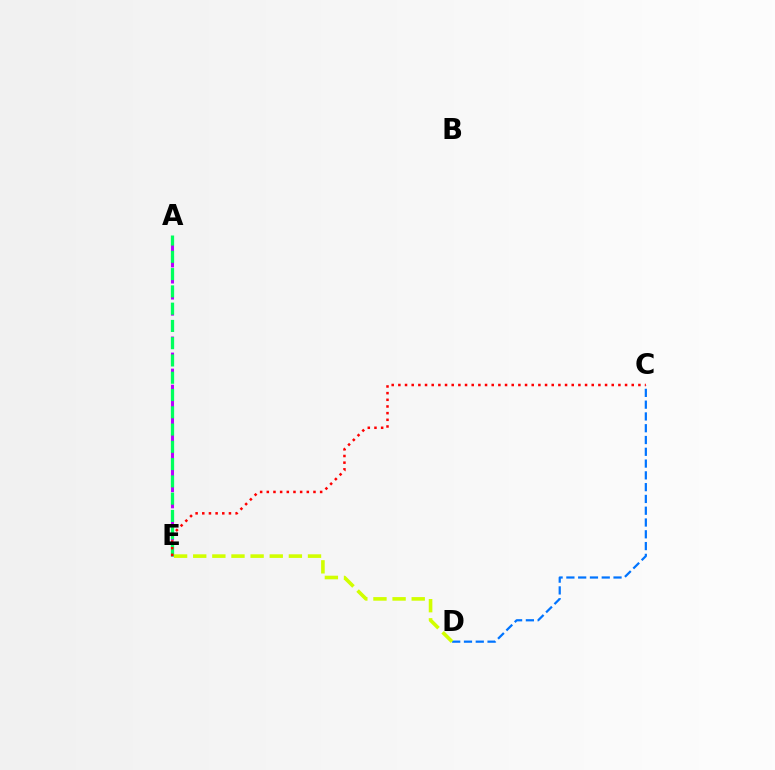{('A', 'E'): [{'color': '#b900ff', 'line_style': 'dashed', 'thickness': 2.18}, {'color': '#00ff5c', 'line_style': 'dashed', 'thickness': 2.35}], ('C', 'D'): [{'color': '#0074ff', 'line_style': 'dashed', 'thickness': 1.6}], ('C', 'E'): [{'color': '#ff0000', 'line_style': 'dotted', 'thickness': 1.81}], ('D', 'E'): [{'color': '#d1ff00', 'line_style': 'dashed', 'thickness': 2.6}]}